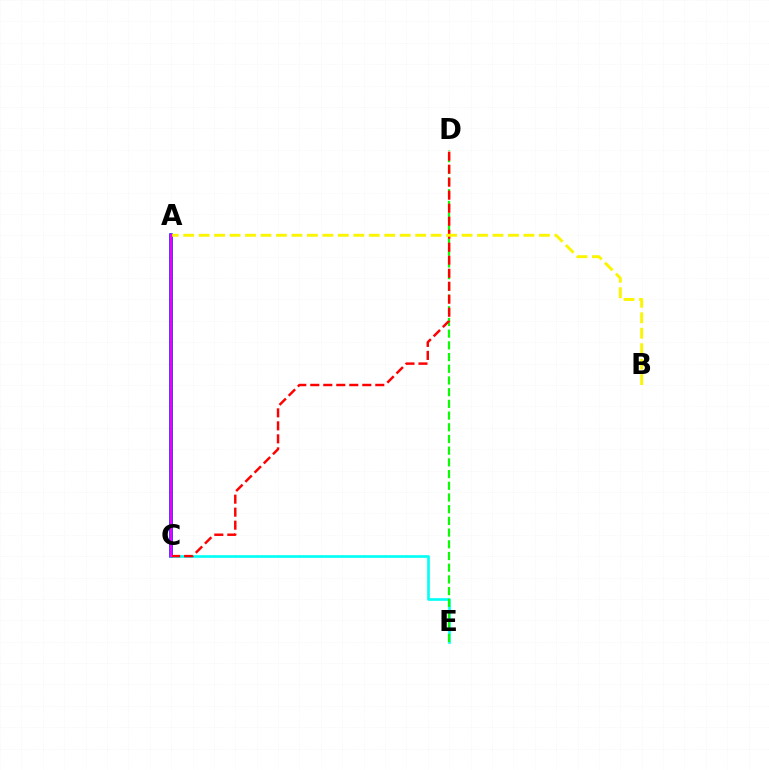{('A', 'C'): [{'color': '#0010ff', 'line_style': 'solid', 'thickness': 2.56}, {'color': '#ee00ff', 'line_style': 'solid', 'thickness': 1.65}], ('C', 'E'): [{'color': '#00fff6', 'line_style': 'solid', 'thickness': 1.91}], ('D', 'E'): [{'color': '#08ff00', 'line_style': 'dashed', 'thickness': 1.59}], ('C', 'D'): [{'color': '#ff0000', 'line_style': 'dashed', 'thickness': 1.77}], ('A', 'B'): [{'color': '#fcf500', 'line_style': 'dashed', 'thickness': 2.1}]}